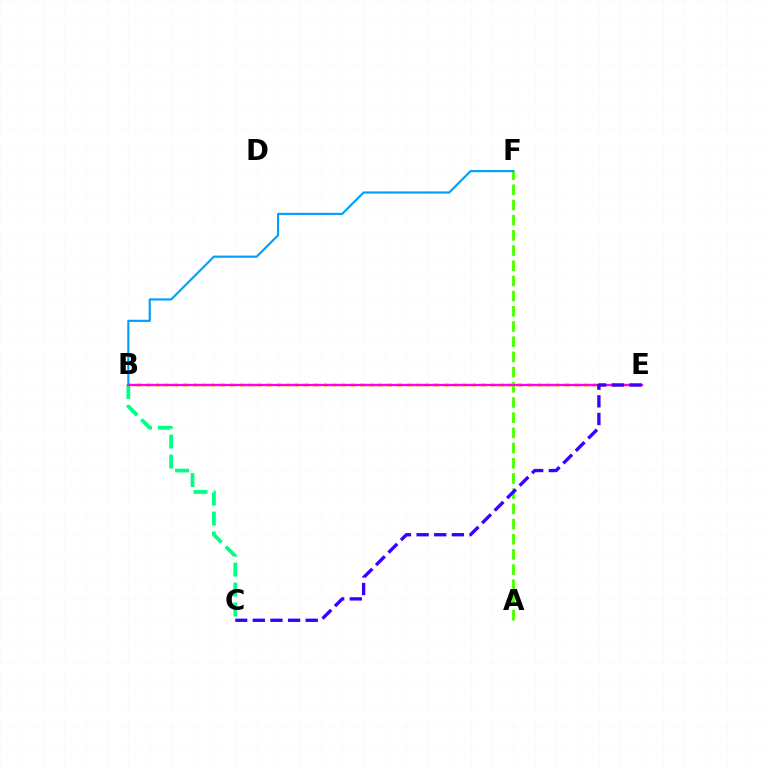{('B', 'E'): [{'color': '#ff0000', 'line_style': 'dashed', 'thickness': 1.62}, {'color': '#ffd500', 'line_style': 'dotted', 'thickness': 2.53}, {'color': '#ff00ed', 'line_style': 'solid', 'thickness': 1.56}], ('A', 'F'): [{'color': '#4fff00', 'line_style': 'dashed', 'thickness': 2.06}], ('B', 'F'): [{'color': '#009eff', 'line_style': 'solid', 'thickness': 1.54}], ('B', 'C'): [{'color': '#00ff86', 'line_style': 'dashed', 'thickness': 2.71}], ('C', 'E'): [{'color': '#3700ff', 'line_style': 'dashed', 'thickness': 2.4}]}